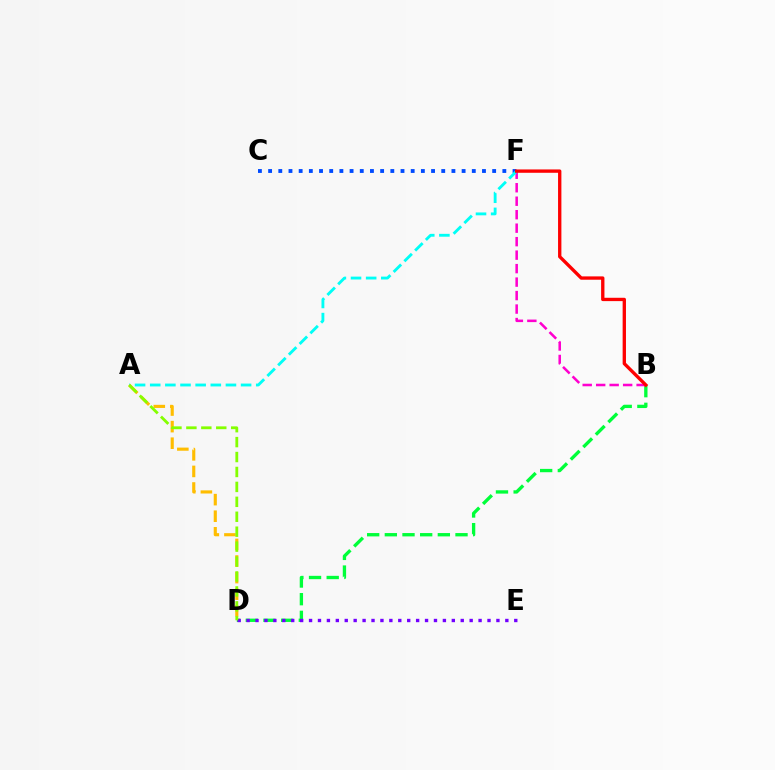{('B', 'D'): [{'color': '#00ff39', 'line_style': 'dashed', 'thickness': 2.4}], ('C', 'F'): [{'color': '#004bff', 'line_style': 'dotted', 'thickness': 2.77}], ('B', 'F'): [{'color': '#ff00cf', 'line_style': 'dashed', 'thickness': 1.83}, {'color': '#ff0000', 'line_style': 'solid', 'thickness': 2.4}], ('A', 'F'): [{'color': '#00fff6', 'line_style': 'dashed', 'thickness': 2.06}], ('D', 'E'): [{'color': '#7200ff', 'line_style': 'dotted', 'thickness': 2.42}], ('A', 'D'): [{'color': '#ffbd00', 'line_style': 'dashed', 'thickness': 2.25}, {'color': '#84ff00', 'line_style': 'dashed', 'thickness': 2.03}]}